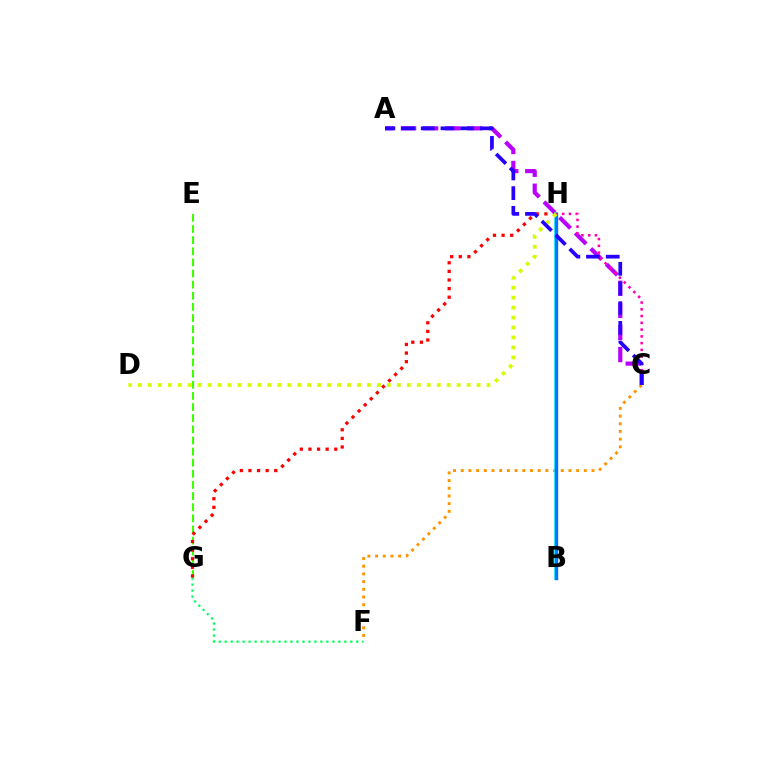{('E', 'G'): [{'color': '#3dff00', 'line_style': 'dashed', 'thickness': 1.51}], ('A', 'C'): [{'color': '#b900ff', 'line_style': 'dashed', 'thickness': 3.0}, {'color': '#2500ff', 'line_style': 'dashed', 'thickness': 2.68}], ('C', 'F'): [{'color': '#ff9400', 'line_style': 'dotted', 'thickness': 2.09}], ('F', 'G'): [{'color': '#00ff5c', 'line_style': 'dotted', 'thickness': 1.62}], ('G', 'H'): [{'color': '#ff0000', 'line_style': 'dotted', 'thickness': 2.34}], ('B', 'H'): [{'color': '#00fff6', 'line_style': 'solid', 'thickness': 2.56}, {'color': '#0074ff', 'line_style': 'solid', 'thickness': 2.44}], ('C', 'H'): [{'color': '#ff00ac', 'line_style': 'dotted', 'thickness': 1.84}], ('D', 'H'): [{'color': '#d1ff00', 'line_style': 'dotted', 'thickness': 2.71}]}